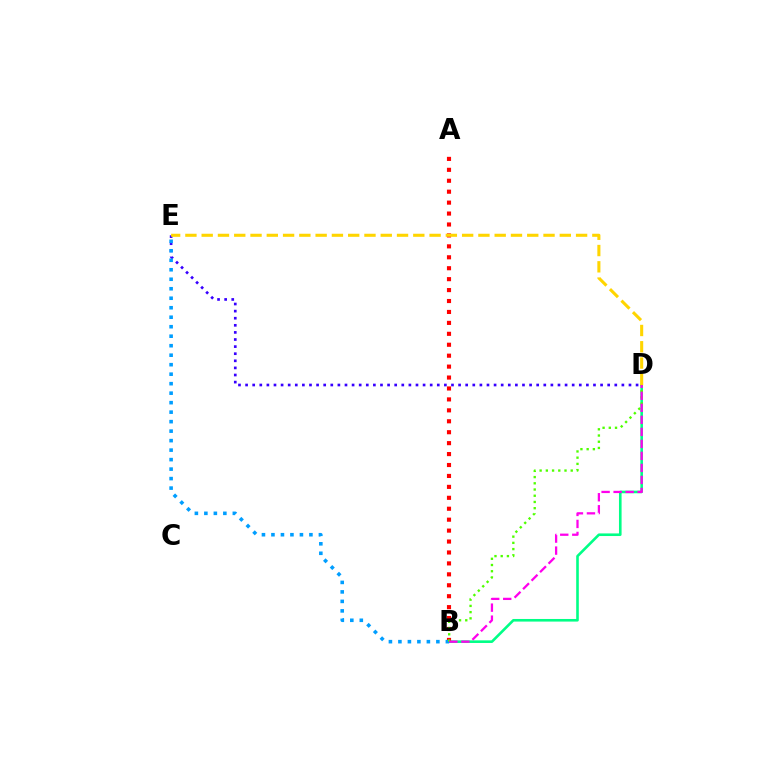{('B', 'D'): [{'color': '#00ff86', 'line_style': 'solid', 'thickness': 1.88}, {'color': '#4fff00', 'line_style': 'dotted', 'thickness': 1.69}, {'color': '#ff00ed', 'line_style': 'dashed', 'thickness': 1.63}], ('D', 'E'): [{'color': '#3700ff', 'line_style': 'dotted', 'thickness': 1.93}, {'color': '#ffd500', 'line_style': 'dashed', 'thickness': 2.21}], ('A', 'B'): [{'color': '#ff0000', 'line_style': 'dotted', 'thickness': 2.97}], ('B', 'E'): [{'color': '#009eff', 'line_style': 'dotted', 'thickness': 2.58}]}